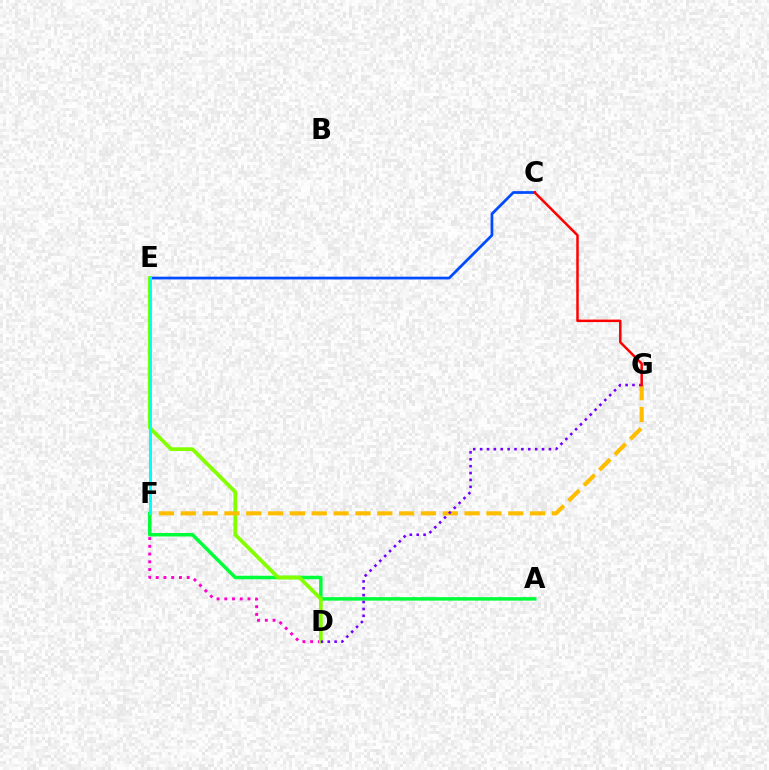{('D', 'F'): [{'color': '#ff00cf', 'line_style': 'dotted', 'thickness': 2.1}], ('C', 'E'): [{'color': '#004bff', 'line_style': 'solid', 'thickness': 1.98}], ('A', 'F'): [{'color': '#00ff39', 'line_style': 'solid', 'thickness': 2.51}], ('D', 'E'): [{'color': '#84ff00', 'line_style': 'solid', 'thickness': 2.69}], ('F', 'G'): [{'color': '#ffbd00', 'line_style': 'dashed', 'thickness': 2.97}], ('E', 'F'): [{'color': '#00fff6', 'line_style': 'solid', 'thickness': 2.18}], ('D', 'G'): [{'color': '#7200ff', 'line_style': 'dotted', 'thickness': 1.87}], ('C', 'G'): [{'color': '#ff0000', 'line_style': 'solid', 'thickness': 1.8}]}